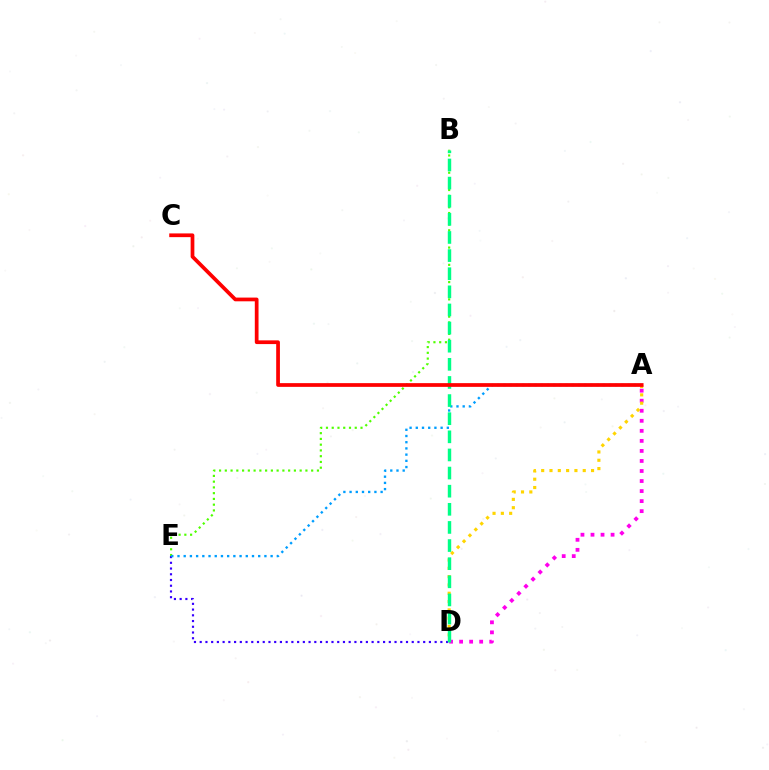{('A', 'D'): [{'color': '#ff00ed', 'line_style': 'dotted', 'thickness': 2.73}, {'color': '#ffd500', 'line_style': 'dotted', 'thickness': 2.26}], ('D', 'E'): [{'color': '#3700ff', 'line_style': 'dotted', 'thickness': 1.56}], ('B', 'E'): [{'color': '#4fff00', 'line_style': 'dotted', 'thickness': 1.56}], ('A', 'E'): [{'color': '#009eff', 'line_style': 'dotted', 'thickness': 1.69}], ('B', 'D'): [{'color': '#00ff86', 'line_style': 'dashed', 'thickness': 2.46}], ('A', 'C'): [{'color': '#ff0000', 'line_style': 'solid', 'thickness': 2.68}]}